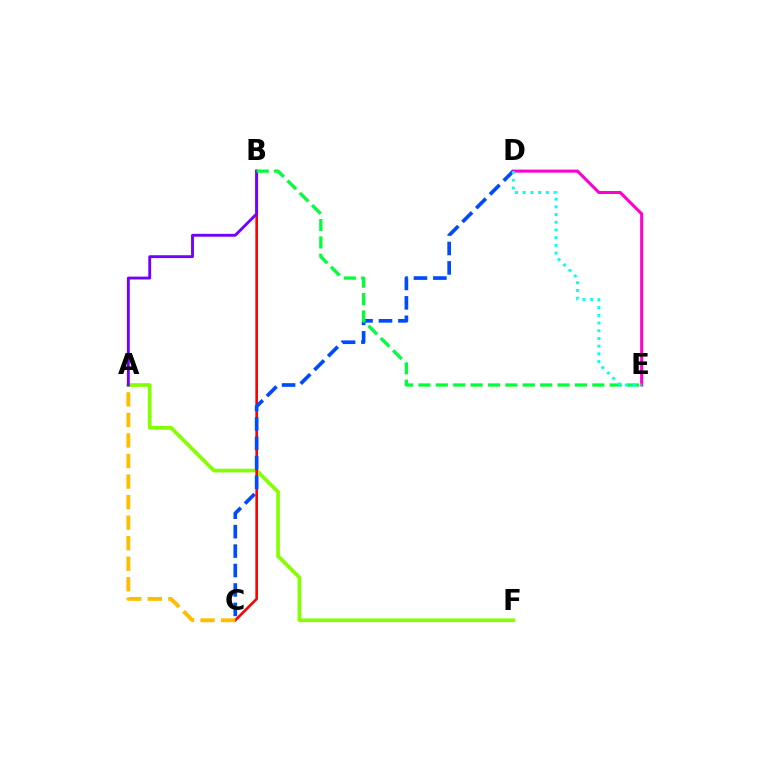{('A', 'F'): [{'color': '#84ff00', 'line_style': 'solid', 'thickness': 2.65}], ('D', 'E'): [{'color': '#ff00cf', 'line_style': 'solid', 'thickness': 2.2}, {'color': '#00fff6', 'line_style': 'dotted', 'thickness': 2.09}], ('B', 'C'): [{'color': '#ff0000', 'line_style': 'solid', 'thickness': 1.9}], ('C', 'D'): [{'color': '#004bff', 'line_style': 'dashed', 'thickness': 2.64}], ('A', 'C'): [{'color': '#ffbd00', 'line_style': 'dashed', 'thickness': 2.79}], ('A', 'B'): [{'color': '#7200ff', 'line_style': 'solid', 'thickness': 2.06}], ('B', 'E'): [{'color': '#00ff39', 'line_style': 'dashed', 'thickness': 2.36}]}